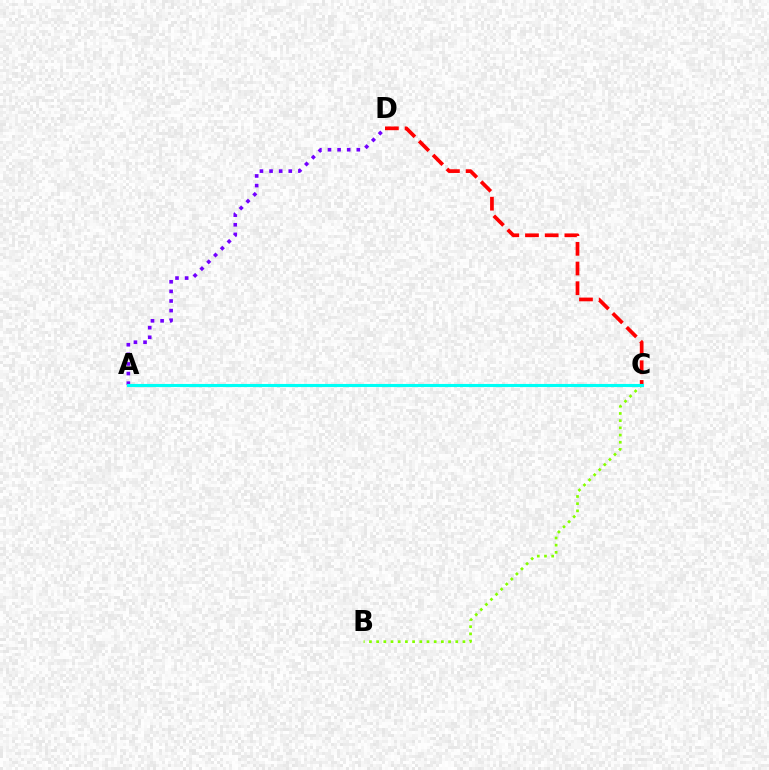{('C', 'D'): [{'color': '#ff0000', 'line_style': 'dashed', 'thickness': 2.68}], ('B', 'C'): [{'color': '#84ff00', 'line_style': 'dotted', 'thickness': 1.95}], ('A', 'D'): [{'color': '#7200ff', 'line_style': 'dotted', 'thickness': 2.61}], ('A', 'C'): [{'color': '#00fff6', 'line_style': 'solid', 'thickness': 2.23}]}